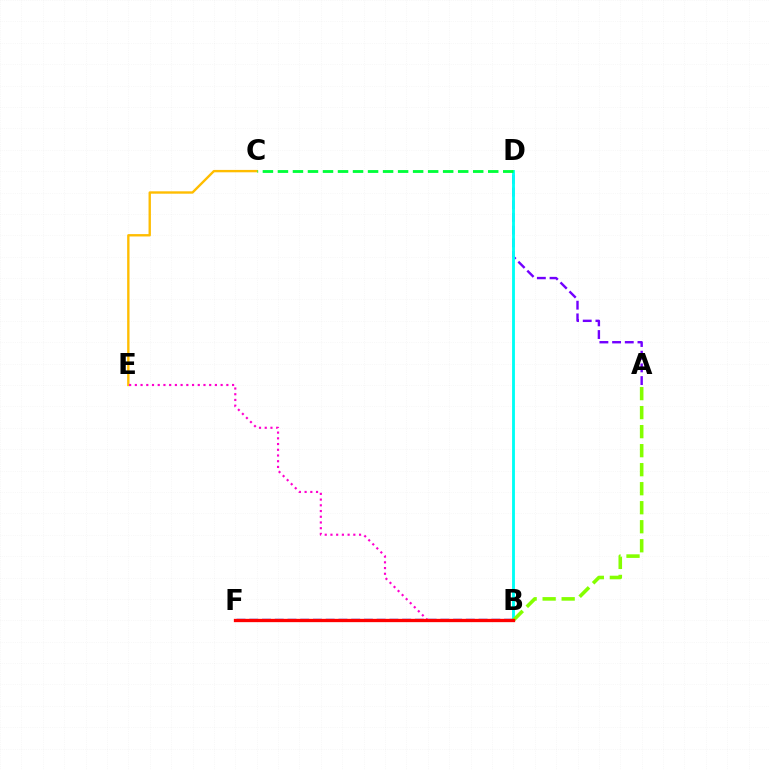{('A', 'D'): [{'color': '#7200ff', 'line_style': 'dashed', 'thickness': 1.72}], ('B', 'F'): [{'color': '#004bff', 'line_style': 'dashed', 'thickness': 1.73}, {'color': '#ff0000', 'line_style': 'solid', 'thickness': 2.38}], ('B', 'D'): [{'color': '#00fff6', 'line_style': 'solid', 'thickness': 2.07}], ('A', 'B'): [{'color': '#84ff00', 'line_style': 'dashed', 'thickness': 2.58}], ('C', 'E'): [{'color': '#ffbd00', 'line_style': 'solid', 'thickness': 1.71}], ('C', 'D'): [{'color': '#00ff39', 'line_style': 'dashed', 'thickness': 2.04}], ('B', 'E'): [{'color': '#ff00cf', 'line_style': 'dotted', 'thickness': 1.55}]}